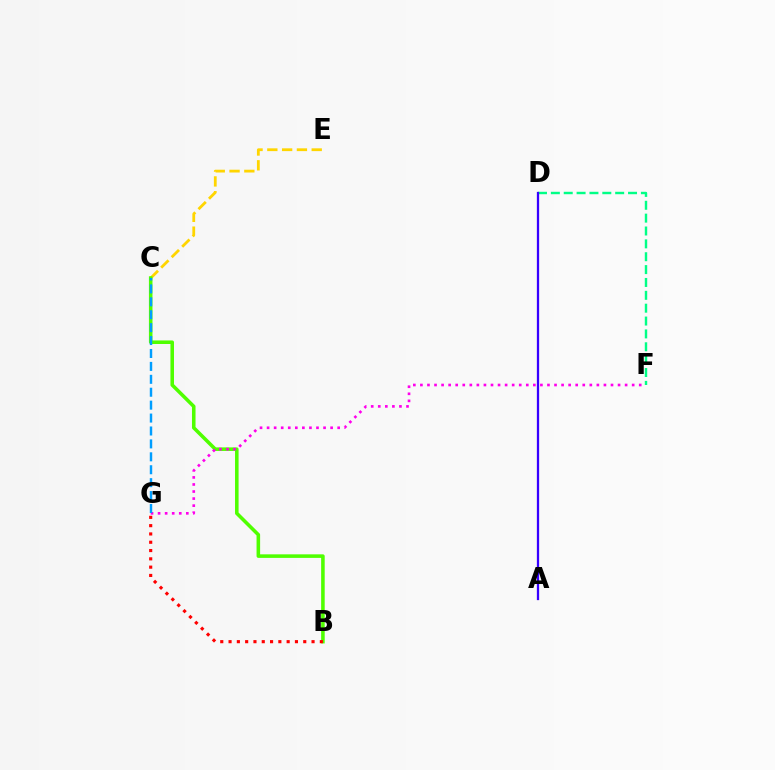{('D', 'F'): [{'color': '#00ff86', 'line_style': 'dashed', 'thickness': 1.75}], ('C', 'E'): [{'color': '#ffd500', 'line_style': 'dashed', 'thickness': 2.01}], ('A', 'D'): [{'color': '#3700ff', 'line_style': 'solid', 'thickness': 1.64}], ('B', 'C'): [{'color': '#4fff00', 'line_style': 'solid', 'thickness': 2.56}], ('B', 'G'): [{'color': '#ff0000', 'line_style': 'dotted', 'thickness': 2.25}], ('F', 'G'): [{'color': '#ff00ed', 'line_style': 'dotted', 'thickness': 1.92}], ('C', 'G'): [{'color': '#009eff', 'line_style': 'dashed', 'thickness': 1.75}]}